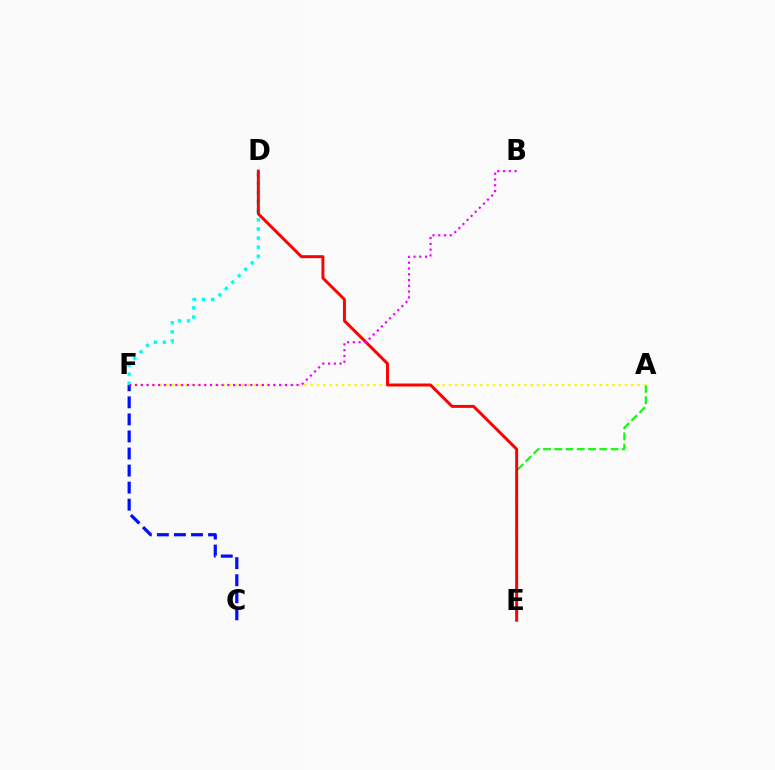{('D', 'F'): [{'color': '#00fff6', 'line_style': 'dotted', 'thickness': 2.47}], ('A', 'E'): [{'color': '#08ff00', 'line_style': 'dashed', 'thickness': 1.53}], ('A', 'F'): [{'color': '#fcf500', 'line_style': 'dotted', 'thickness': 1.71}], ('D', 'E'): [{'color': '#ff0000', 'line_style': 'solid', 'thickness': 2.13}], ('C', 'F'): [{'color': '#0010ff', 'line_style': 'dashed', 'thickness': 2.32}], ('B', 'F'): [{'color': '#ee00ff', 'line_style': 'dotted', 'thickness': 1.57}]}